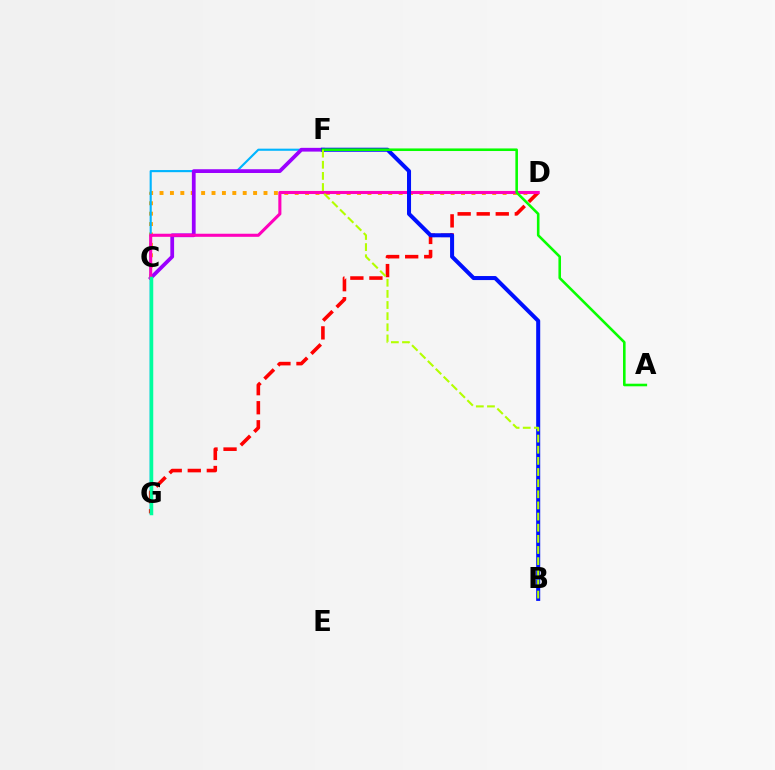{('C', 'D'): [{'color': '#ffa500', 'line_style': 'dotted', 'thickness': 2.82}, {'color': '#ff00bd', 'line_style': 'solid', 'thickness': 2.22}], ('F', 'G'): [{'color': '#00b5ff', 'line_style': 'solid', 'thickness': 1.53}], ('C', 'F'): [{'color': '#9b00ff', 'line_style': 'solid', 'thickness': 2.7}], ('D', 'G'): [{'color': '#ff0000', 'line_style': 'dashed', 'thickness': 2.59}], ('B', 'F'): [{'color': '#0010ff', 'line_style': 'solid', 'thickness': 2.9}, {'color': '#b3ff00', 'line_style': 'dashed', 'thickness': 1.51}], ('C', 'G'): [{'color': '#00ff9d', 'line_style': 'solid', 'thickness': 2.51}], ('A', 'F'): [{'color': '#08ff00', 'line_style': 'solid', 'thickness': 1.86}]}